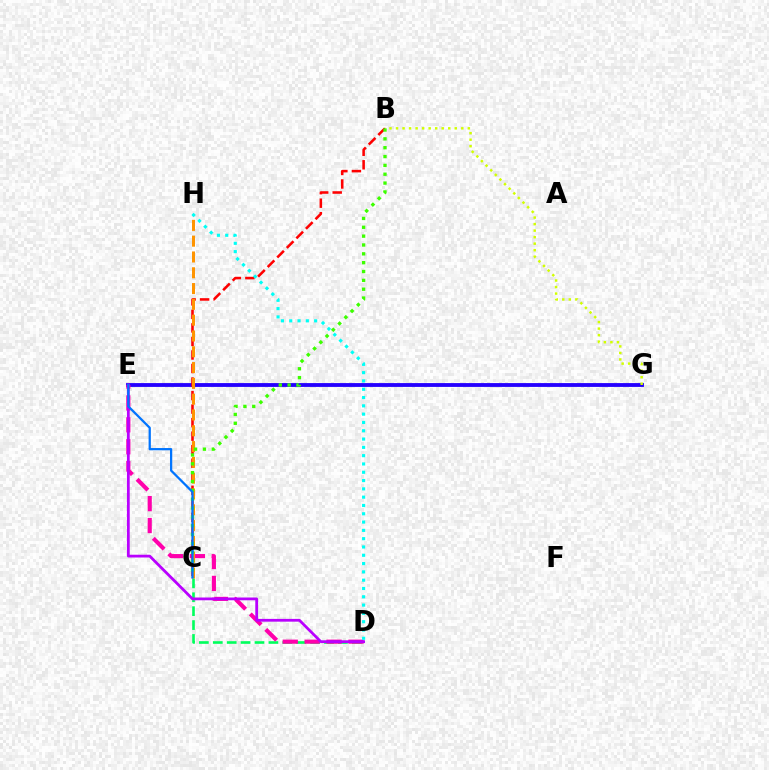{('E', 'G'): [{'color': '#2500ff', 'line_style': 'solid', 'thickness': 2.76}], ('C', 'D'): [{'color': '#00ff5c', 'line_style': 'dashed', 'thickness': 1.89}], ('D', 'E'): [{'color': '#ff00ac', 'line_style': 'dashed', 'thickness': 2.98}, {'color': '#b900ff', 'line_style': 'solid', 'thickness': 1.99}], ('B', 'C'): [{'color': '#ff0000', 'line_style': 'dashed', 'thickness': 1.84}, {'color': '#3dff00', 'line_style': 'dotted', 'thickness': 2.4}], ('C', 'H'): [{'color': '#ff9400', 'line_style': 'dashed', 'thickness': 2.15}], ('B', 'G'): [{'color': '#d1ff00', 'line_style': 'dotted', 'thickness': 1.77}], ('C', 'E'): [{'color': '#0074ff', 'line_style': 'solid', 'thickness': 1.62}], ('D', 'H'): [{'color': '#00fff6', 'line_style': 'dotted', 'thickness': 2.26}]}